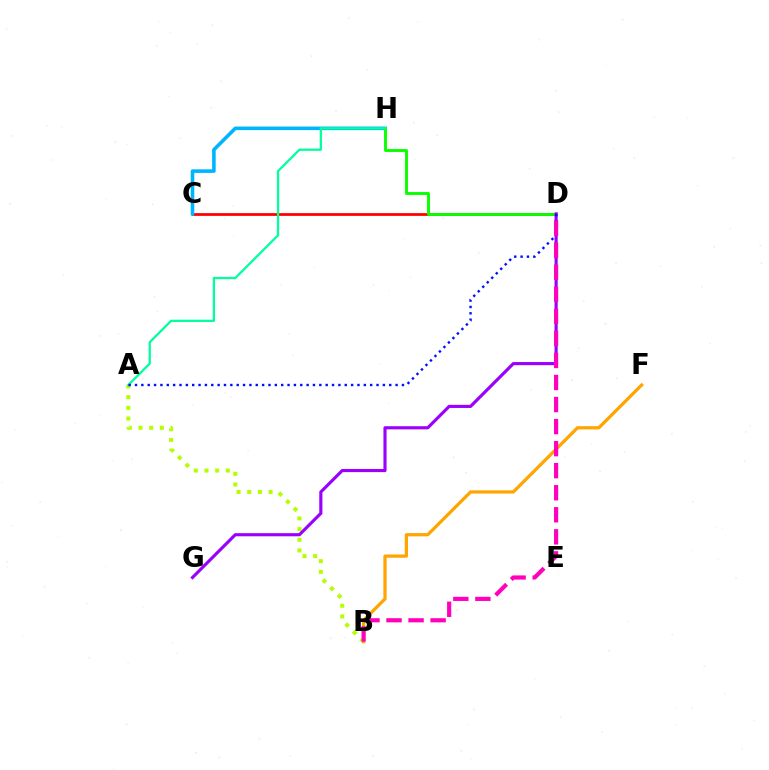{('C', 'D'): [{'color': '#ff0000', 'line_style': 'solid', 'thickness': 1.99}], ('A', 'B'): [{'color': '#b3ff00', 'line_style': 'dotted', 'thickness': 2.9}], ('C', 'H'): [{'color': '#00b5ff', 'line_style': 'solid', 'thickness': 2.58}], ('D', 'H'): [{'color': '#08ff00', 'line_style': 'solid', 'thickness': 2.08}], ('D', 'G'): [{'color': '#9b00ff', 'line_style': 'solid', 'thickness': 2.26}], ('B', 'F'): [{'color': '#ffa500', 'line_style': 'solid', 'thickness': 2.34}], ('A', 'H'): [{'color': '#00ff9d', 'line_style': 'solid', 'thickness': 1.63}], ('A', 'D'): [{'color': '#0010ff', 'line_style': 'dotted', 'thickness': 1.73}], ('B', 'D'): [{'color': '#ff00bd', 'line_style': 'dashed', 'thickness': 3.0}]}